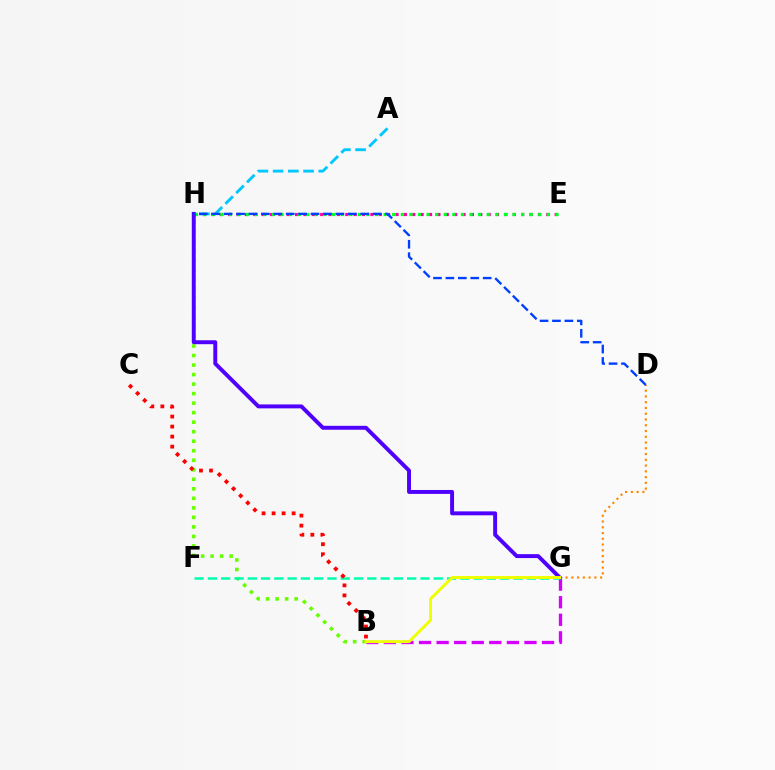{('D', 'G'): [{'color': '#ff8800', 'line_style': 'dotted', 'thickness': 1.57}], ('A', 'H'): [{'color': '#00c7ff', 'line_style': 'dashed', 'thickness': 2.07}], ('B', 'H'): [{'color': '#66ff00', 'line_style': 'dotted', 'thickness': 2.59}], ('B', 'G'): [{'color': '#d600ff', 'line_style': 'dashed', 'thickness': 2.39}, {'color': '#eeff00', 'line_style': 'solid', 'thickness': 2.1}], ('E', 'H'): [{'color': '#ff00a0', 'line_style': 'dotted', 'thickness': 2.28}, {'color': '#00ff27', 'line_style': 'dotted', 'thickness': 2.33}], ('G', 'H'): [{'color': '#4f00ff', 'line_style': 'solid', 'thickness': 2.83}], ('F', 'G'): [{'color': '#00ffaf', 'line_style': 'dashed', 'thickness': 1.8}], ('D', 'H'): [{'color': '#003fff', 'line_style': 'dashed', 'thickness': 1.69}], ('B', 'C'): [{'color': '#ff0000', 'line_style': 'dotted', 'thickness': 2.72}]}